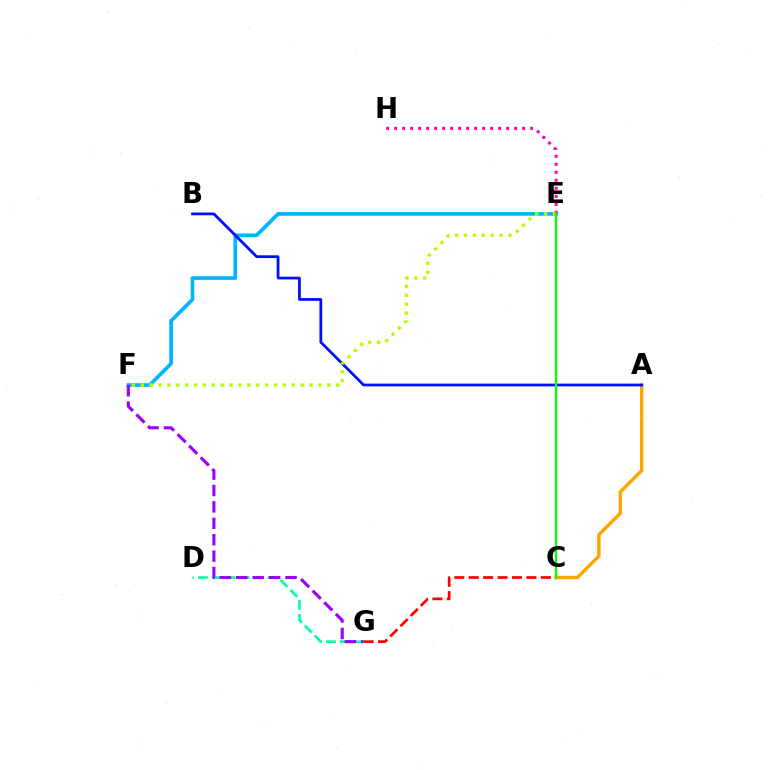{('E', 'F'): [{'color': '#00b5ff', 'line_style': 'solid', 'thickness': 2.63}, {'color': '#b3ff00', 'line_style': 'dotted', 'thickness': 2.41}], ('D', 'G'): [{'color': '#00ff9d', 'line_style': 'dashed', 'thickness': 1.89}], ('C', 'G'): [{'color': '#ff0000', 'line_style': 'dashed', 'thickness': 1.96}], ('A', 'C'): [{'color': '#ffa500', 'line_style': 'solid', 'thickness': 2.46}], ('A', 'B'): [{'color': '#0010ff', 'line_style': 'solid', 'thickness': 1.99}], ('E', 'H'): [{'color': '#ff00bd', 'line_style': 'dotted', 'thickness': 2.17}], ('F', 'G'): [{'color': '#9b00ff', 'line_style': 'dashed', 'thickness': 2.23}], ('C', 'E'): [{'color': '#08ff00', 'line_style': 'solid', 'thickness': 1.62}]}